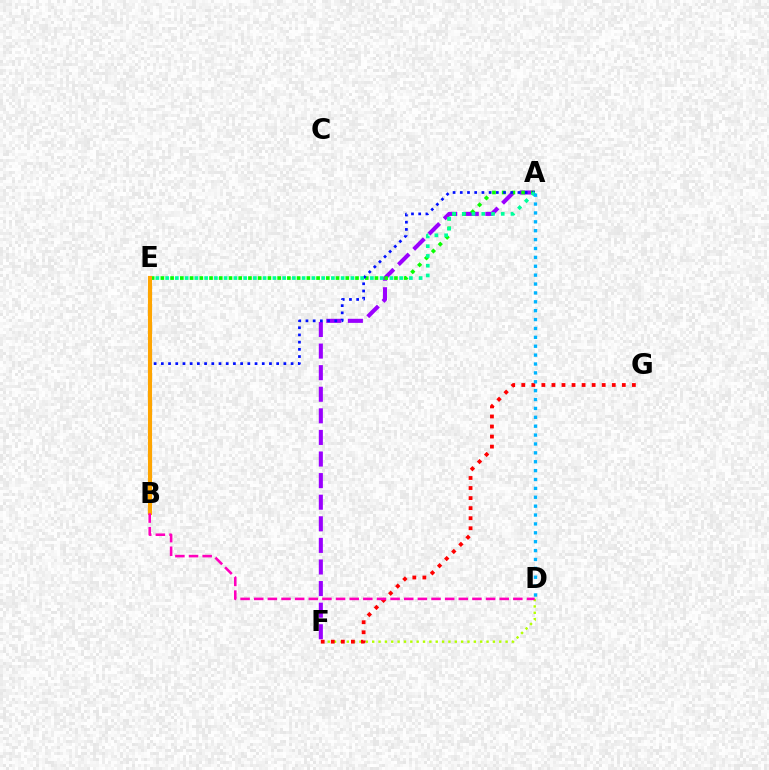{('A', 'F'): [{'color': '#9b00ff', 'line_style': 'dashed', 'thickness': 2.93}], ('A', 'E'): [{'color': '#08ff00', 'line_style': 'dotted', 'thickness': 2.64}, {'color': '#00ff9d', 'line_style': 'dotted', 'thickness': 2.65}], ('A', 'B'): [{'color': '#0010ff', 'line_style': 'dotted', 'thickness': 1.96}], ('B', 'E'): [{'color': '#ffa500', 'line_style': 'solid', 'thickness': 2.97}], ('D', 'F'): [{'color': '#b3ff00', 'line_style': 'dotted', 'thickness': 1.73}], ('F', 'G'): [{'color': '#ff0000', 'line_style': 'dotted', 'thickness': 2.73}], ('A', 'D'): [{'color': '#00b5ff', 'line_style': 'dotted', 'thickness': 2.41}], ('B', 'D'): [{'color': '#ff00bd', 'line_style': 'dashed', 'thickness': 1.85}]}